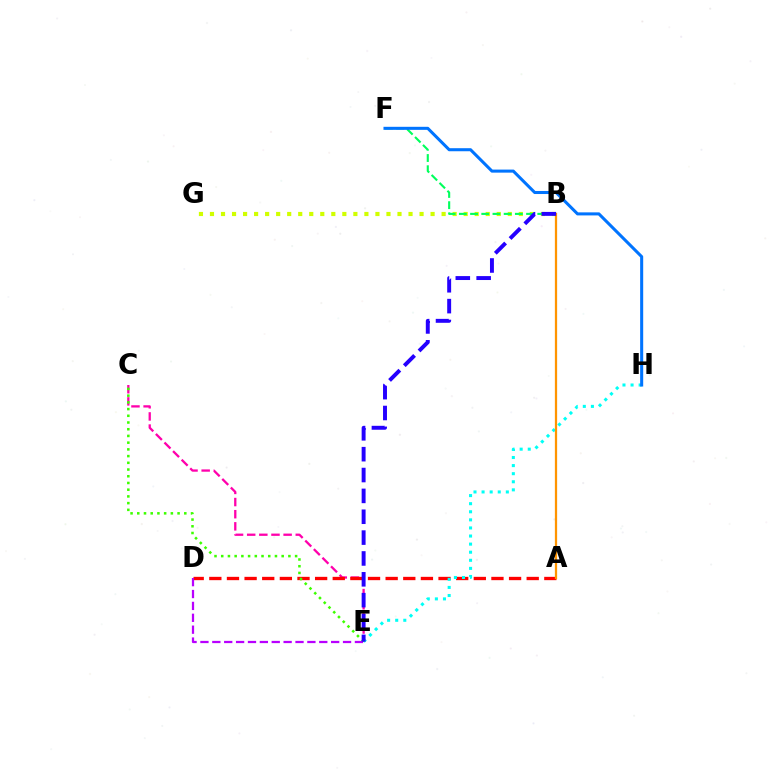{('C', 'E'): [{'color': '#ff00ac', 'line_style': 'dashed', 'thickness': 1.65}, {'color': '#3dff00', 'line_style': 'dotted', 'thickness': 1.83}], ('A', 'D'): [{'color': '#ff0000', 'line_style': 'dashed', 'thickness': 2.4}], ('E', 'H'): [{'color': '#00fff6', 'line_style': 'dotted', 'thickness': 2.2}], ('B', 'G'): [{'color': '#d1ff00', 'line_style': 'dotted', 'thickness': 3.0}], ('B', 'F'): [{'color': '#00ff5c', 'line_style': 'dashed', 'thickness': 1.52}], ('F', 'H'): [{'color': '#0074ff', 'line_style': 'solid', 'thickness': 2.19}], ('D', 'E'): [{'color': '#b900ff', 'line_style': 'dashed', 'thickness': 1.61}], ('A', 'B'): [{'color': '#ff9400', 'line_style': 'solid', 'thickness': 1.62}], ('B', 'E'): [{'color': '#2500ff', 'line_style': 'dashed', 'thickness': 2.83}]}